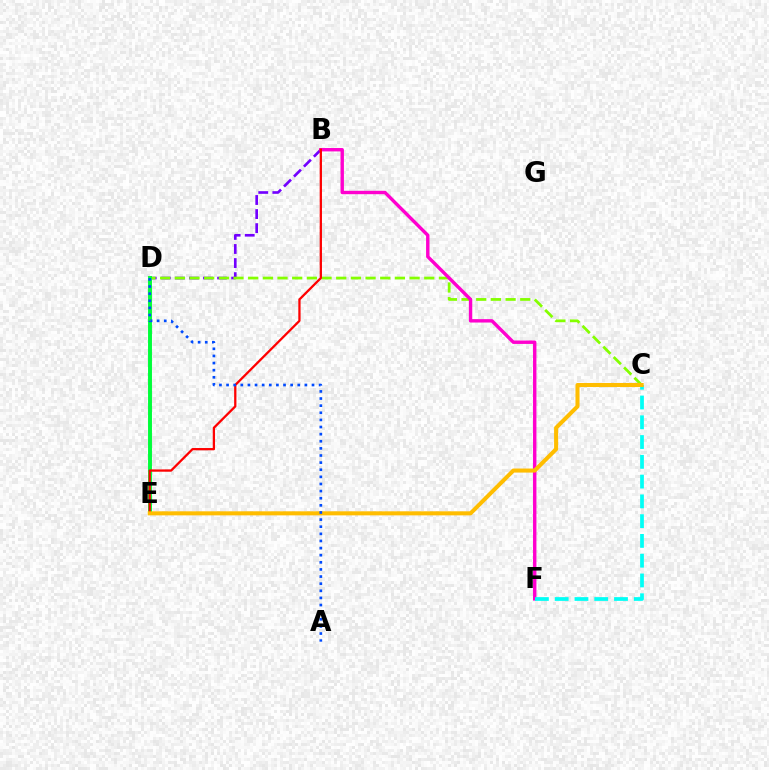{('B', 'D'): [{'color': '#7200ff', 'line_style': 'dashed', 'thickness': 1.91}], ('C', 'D'): [{'color': '#84ff00', 'line_style': 'dashed', 'thickness': 1.99}], ('D', 'E'): [{'color': '#00ff39', 'line_style': 'solid', 'thickness': 2.82}], ('B', 'F'): [{'color': '#ff00cf', 'line_style': 'solid', 'thickness': 2.44}], ('B', 'E'): [{'color': '#ff0000', 'line_style': 'solid', 'thickness': 1.64}], ('C', 'F'): [{'color': '#00fff6', 'line_style': 'dashed', 'thickness': 2.69}], ('C', 'E'): [{'color': '#ffbd00', 'line_style': 'solid', 'thickness': 2.92}], ('A', 'D'): [{'color': '#004bff', 'line_style': 'dotted', 'thickness': 1.93}]}